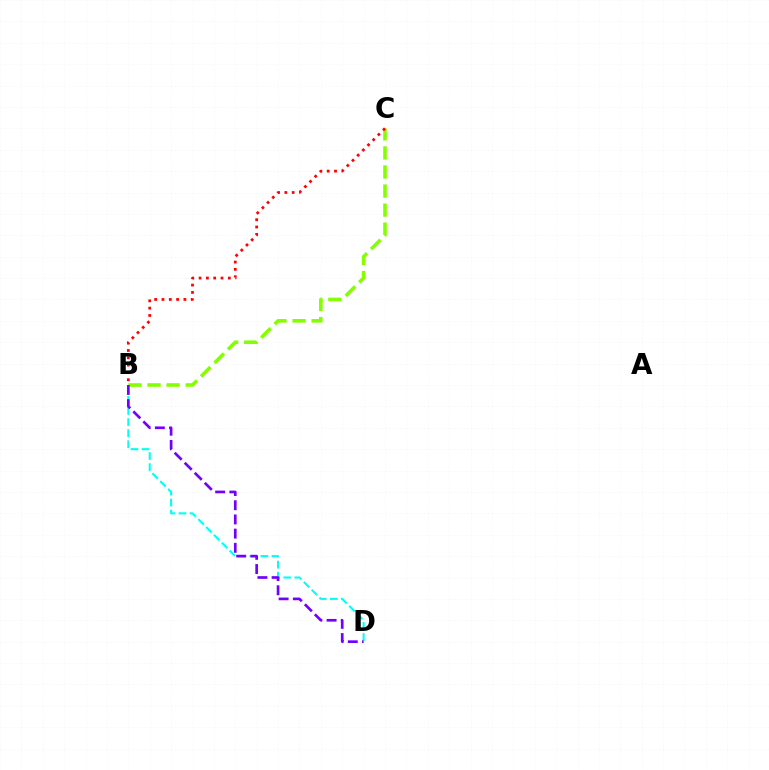{('B', 'D'): [{'color': '#00fff6', 'line_style': 'dashed', 'thickness': 1.5}, {'color': '#7200ff', 'line_style': 'dashed', 'thickness': 1.93}], ('B', 'C'): [{'color': '#84ff00', 'line_style': 'dashed', 'thickness': 2.59}, {'color': '#ff0000', 'line_style': 'dotted', 'thickness': 1.99}]}